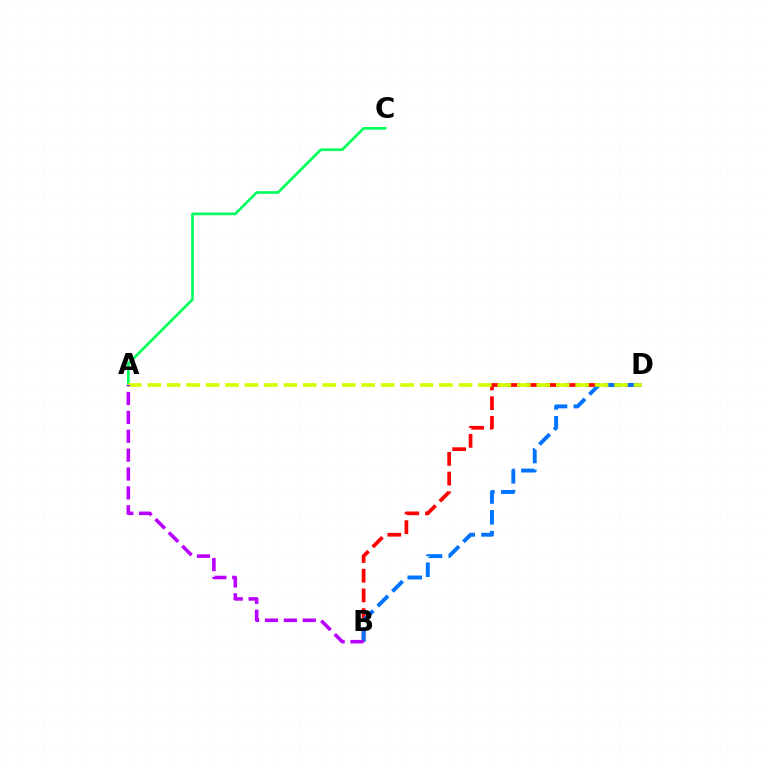{('B', 'D'): [{'color': '#ff0000', 'line_style': 'dashed', 'thickness': 2.68}, {'color': '#0074ff', 'line_style': 'dashed', 'thickness': 2.83}], ('A', 'C'): [{'color': '#00ff5c', 'line_style': 'solid', 'thickness': 1.92}], ('A', 'D'): [{'color': '#d1ff00', 'line_style': 'dashed', 'thickness': 2.64}], ('A', 'B'): [{'color': '#b900ff', 'line_style': 'dashed', 'thickness': 2.56}]}